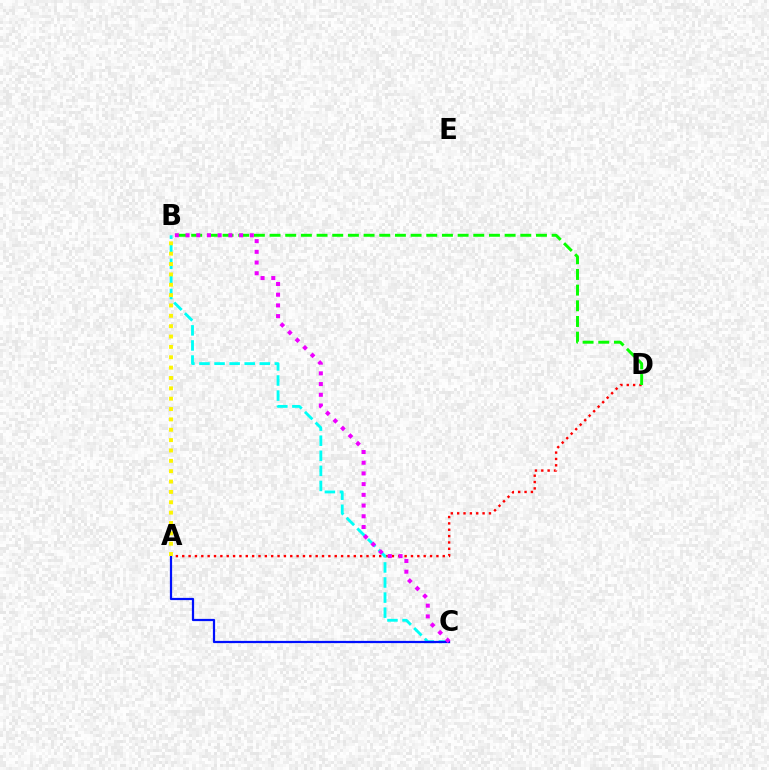{('A', 'D'): [{'color': '#ff0000', 'line_style': 'dotted', 'thickness': 1.73}], ('B', 'C'): [{'color': '#00fff6', 'line_style': 'dashed', 'thickness': 2.05}, {'color': '#ee00ff', 'line_style': 'dotted', 'thickness': 2.91}], ('A', 'C'): [{'color': '#0010ff', 'line_style': 'solid', 'thickness': 1.6}], ('B', 'D'): [{'color': '#08ff00', 'line_style': 'dashed', 'thickness': 2.13}], ('A', 'B'): [{'color': '#fcf500', 'line_style': 'dotted', 'thickness': 2.81}]}